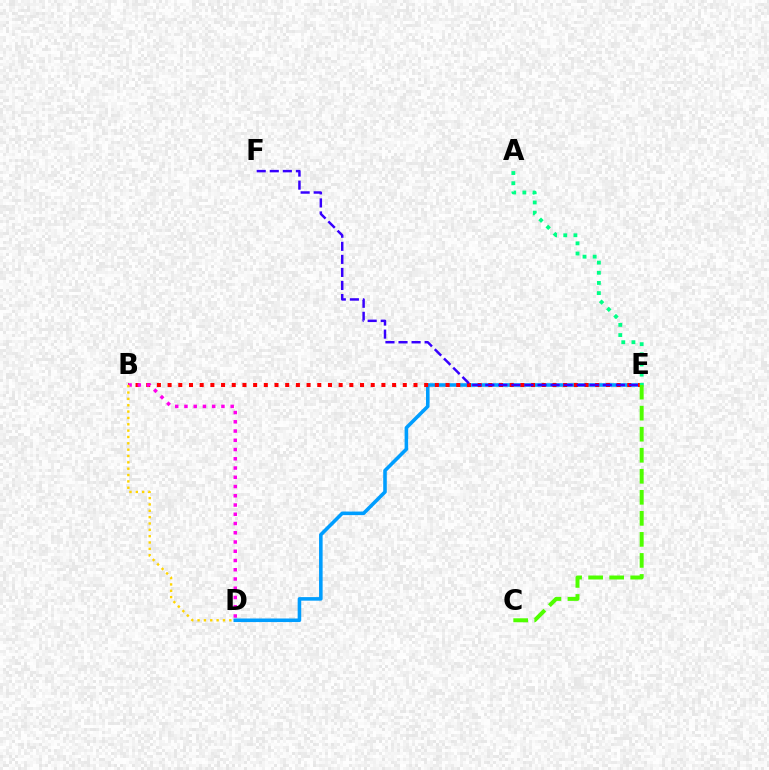{('D', 'E'): [{'color': '#009eff', 'line_style': 'solid', 'thickness': 2.57}], ('B', 'E'): [{'color': '#ff0000', 'line_style': 'dotted', 'thickness': 2.9}], ('B', 'D'): [{'color': '#ff00ed', 'line_style': 'dotted', 'thickness': 2.51}, {'color': '#ffd500', 'line_style': 'dotted', 'thickness': 1.72}], ('A', 'E'): [{'color': '#00ff86', 'line_style': 'dotted', 'thickness': 2.76}], ('E', 'F'): [{'color': '#3700ff', 'line_style': 'dashed', 'thickness': 1.77}], ('C', 'E'): [{'color': '#4fff00', 'line_style': 'dashed', 'thickness': 2.86}]}